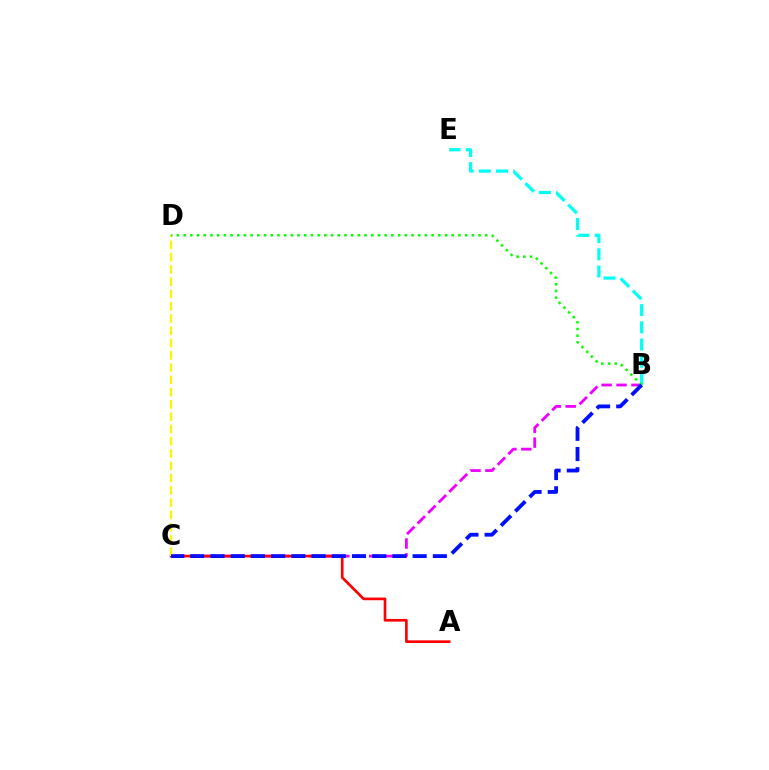{('B', 'C'): [{'color': '#ee00ff', 'line_style': 'dashed', 'thickness': 2.03}, {'color': '#0010ff', 'line_style': 'dashed', 'thickness': 2.75}], ('B', 'E'): [{'color': '#00fff6', 'line_style': 'dashed', 'thickness': 2.34}], ('A', 'C'): [{'color': '#ff0000', 'line_style': 'solid', 'thickness': 1.92}], ('C', 'D'): [{'color': '#fcf500', 'line_style': 'dashed', 'thickness': 1.67}], ('B', 'D'): [{'color': '#08ff00', 'line_style': 'dotted', 'thickness': 1.82}]}